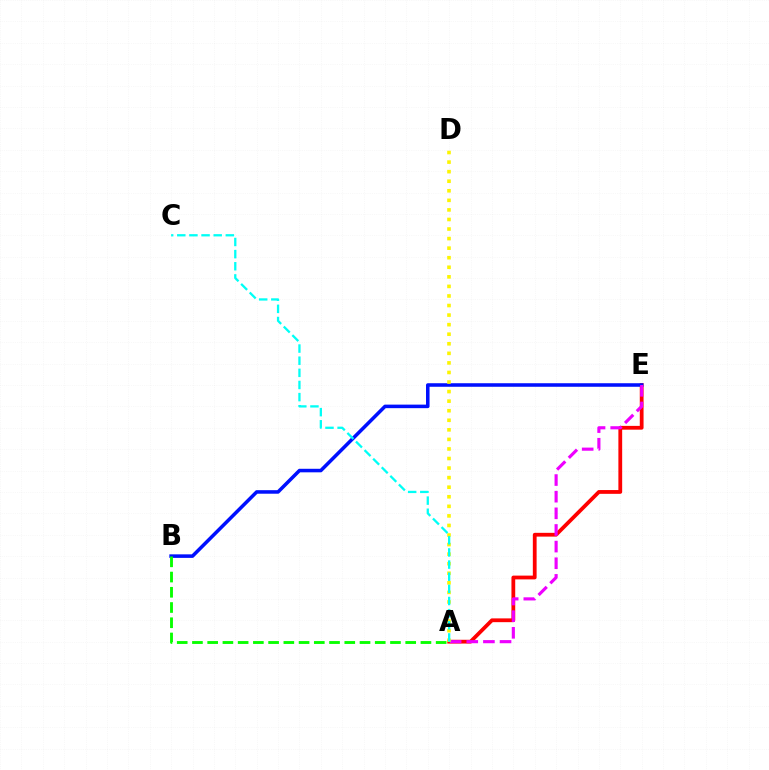{('A', 'E'): [{'color': '#ff0000', 'line_style': 'solid', 'thickness': 2.72}, {'color': '#ee00ff', 'line_style': 'dashed', 'thickness': 2.26}], ('B', 'E'): [{'color': '#0010ff', 'line_style': 'solid', 'thickness': 2.55}], ('A', 'D'): [{'color': '#fcf500', 'line_style': 'dotted', 'thickness': 2.6}], ('A', 'B'): [{'color': '#08ff00', 'line_style': 'dashed', 'thickness': 2.07}], ('A', 'C'): [{'color': '#00fff6', 'line_style': 'dashed', 'thickness': 1.65}]}